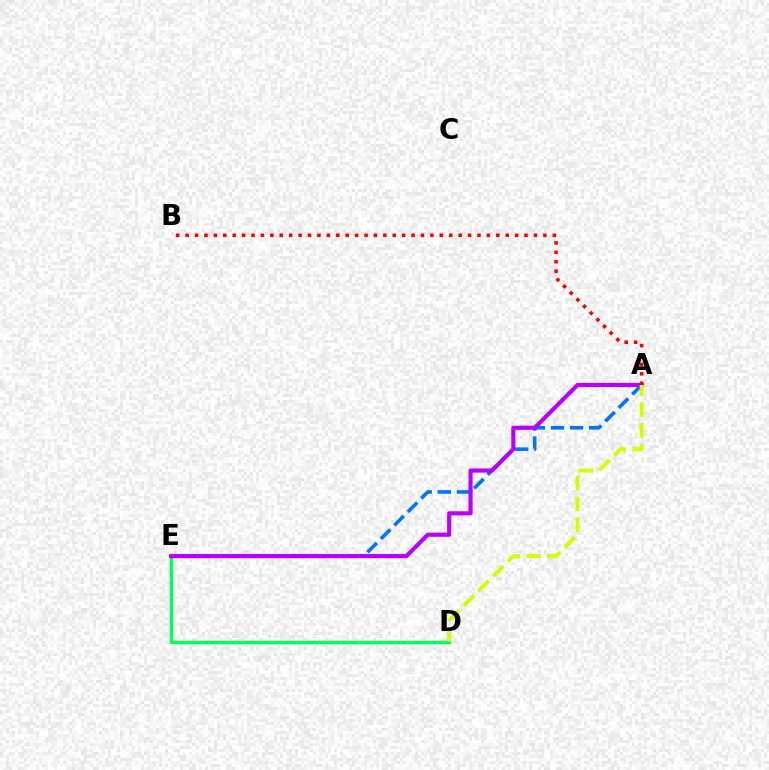{('A', 'E'): [{'color': '#0074ff', 'line_style': 'dashed', 'thickness': 2.59}, {'color': '#b900ff', 'line_style': 'solid', 'thickness': 2.99}], ('D', 'E'): [{'color': '#00ff5c', 'line_style': 'solid', 'thickness': 2.4}], ('A', 'B'): [{'color': '#ff0000', 'line_style': 'dotted', 'thickness': 2.56}], ('A', 'D'): [{'color': '#d1ff00', 'line_style': 'dashed', 'thickness': 2.84}]}